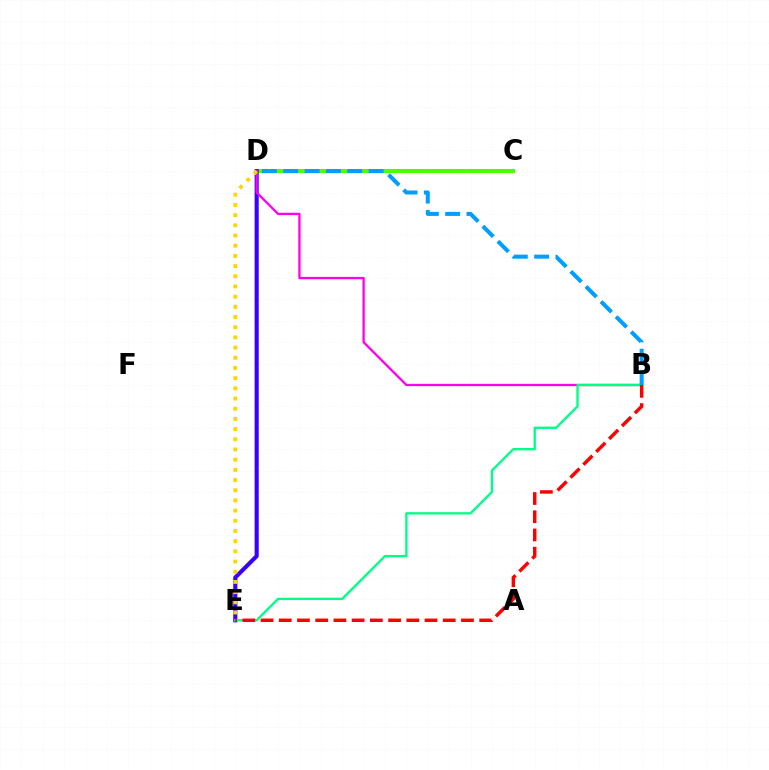{('C', 'D'): [{'color': '#4fff00', 'line_style': 'solid', 'thickness': 2.95}], ('D', 'E'): [{'color': '#3700ff', 'line_style': 'solid', 'thickness': 2.96}, {'color': '#ffd500', 'line_style': 'dotted', 'thickness': 2.77}], ('B', 'D'): [{'color': '#ff00ed', 'line_style': 'solid', 'thickness': 1.66}, {'color': '#009eff', 'line_style': 'dashed', 'thickness': 2.9}], ('B', 'E'): [{'color': '#00ff86', 'line_style': 'solid', 'thickness': 1.69}, {'color': '#ff0000', 'line_style': 'dashed', 'thickness': 2.48}]}